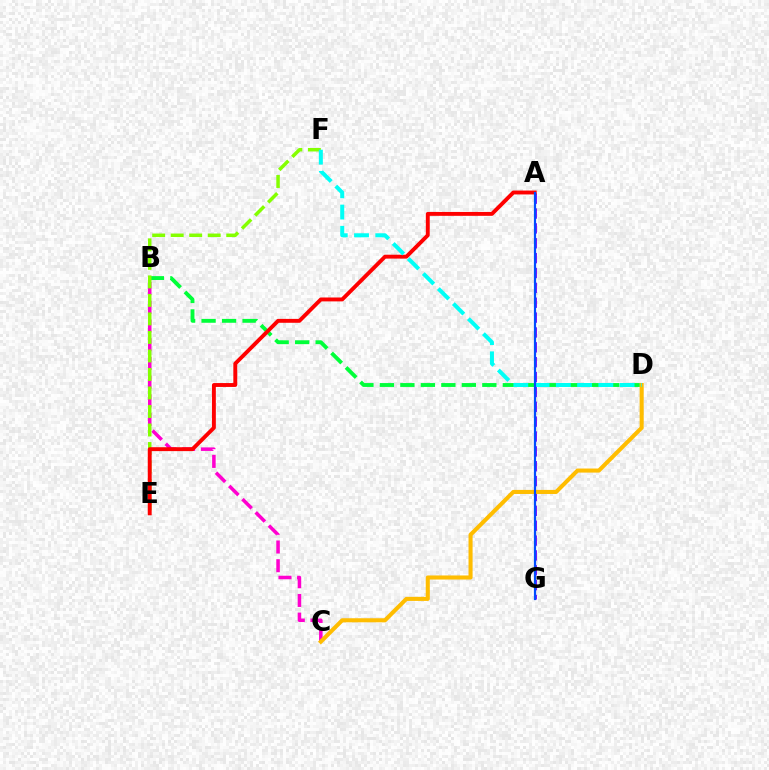{('B', 'C'): [{'color': '#ff00cf', 'line_style': 'dashed', 'thickness': 2.54}], ('B', 'D'): [{'color': '#00ff39', 'line_style': 'dashed', 'thickness': 2.78}], ('E', 'F'): [{'color': '#84ff00', 'line_style': 'dashed', 'thickness': 2.52}], ('A', 'G'): [{'color': '#7200ff', 'line_style': 'dashed', 'thickness': 2.02}, {'color': '#004bff', 'line_style': 'solid', 'thickness': 1.58}], ('C', 'D'): [{'color': '#ffbd00', 'line_style': 'solid', 'thickness': 2.93}], ('A', 'E'): [{'color': '#ff0000', 'line_style': 'solid', 'thickness': 2.8}], ('D', 'F'): [{'color': '#00fff6', 'line_style': 'dashed', 'thickness': 2.89}]}